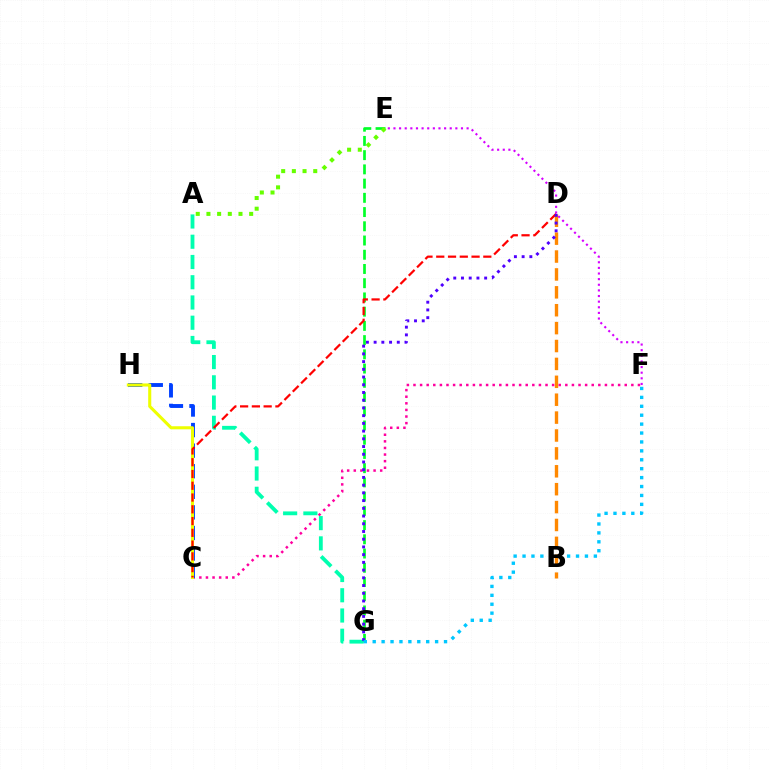{('C', 'F'): [{'color': '#ff00a0', 'line_style': 'dotted', 'thickness': 1.79}], ('C', 'H'): [{'color': '#003fff', 'line_style': 'dashed', 'thickness': 2.8}, {'color': '#eeff00', 'line_style': 'solid', 'thickness': 2.22}], ('E', 'G'): [{'color': '#00ff27', 'line_style': 'dashed', 'thickness': 1.93}], ('A', 'G'): [{'color': '#00ffaf', 'line_style': 'dashed', 'thickness': 2.75}], ('B', 'D'): [{'color': '#ff8800', 'line_style': 'dashed', 'thickness': 2.43}], ('E', 'F'): [{'color': '#d600ff', 'line_style': 'dotted', 'thickness': 1.53}], ('C', 'D'): [{'color': '#ff0000', 'line_style': 'dashed', 'thickness': 1.6}], ('D', 'G'): [{'color': '#4f00ff', 'line_style': 'dotted', 'thickness': 2.1}], ('A', 'E'): [{'color': '#66ff00', 'line_style': 'dotted', 'thickness': 2.9}], ('F', 'G'): [{'color': '#00c7ff', 'line_style': 'dotted', 'thickness': 2.42}]}